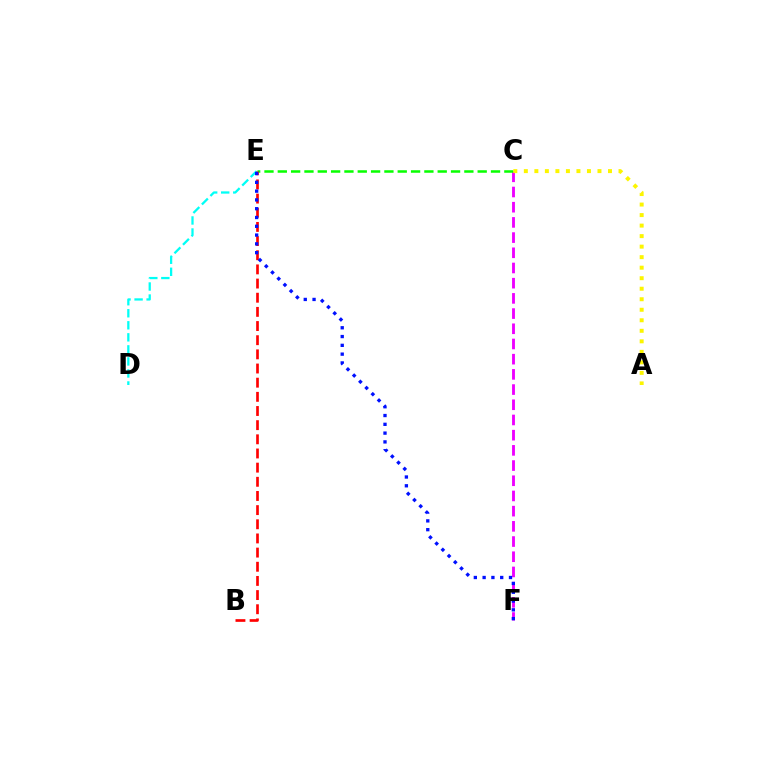{('C', 'F'): [{'color': '#ee00ff', 'line_style': 'dashed', 'thickness': 2.06}], ('C', 'E'): [{'color': '#08ff00', 'line_style': 'dashed', 'thickness': 1.81}], ('A', 'C'): [{'color': '#fcf500', 'line_style': 'dotted', 'thickness': 2.86}], ('D', 'E'): [{'color': '#00fff6', 'line_style': 'dashed', 'thickness': 1.64}], ('B', 'E'): [{'color': '#ff0000', 'line_style': 'dashed', 'thickness': 1.92}], ('E', 'F'): [{'color': '#0010ff', 'line_style': 'dotted', 'thickness': 2.39}]}